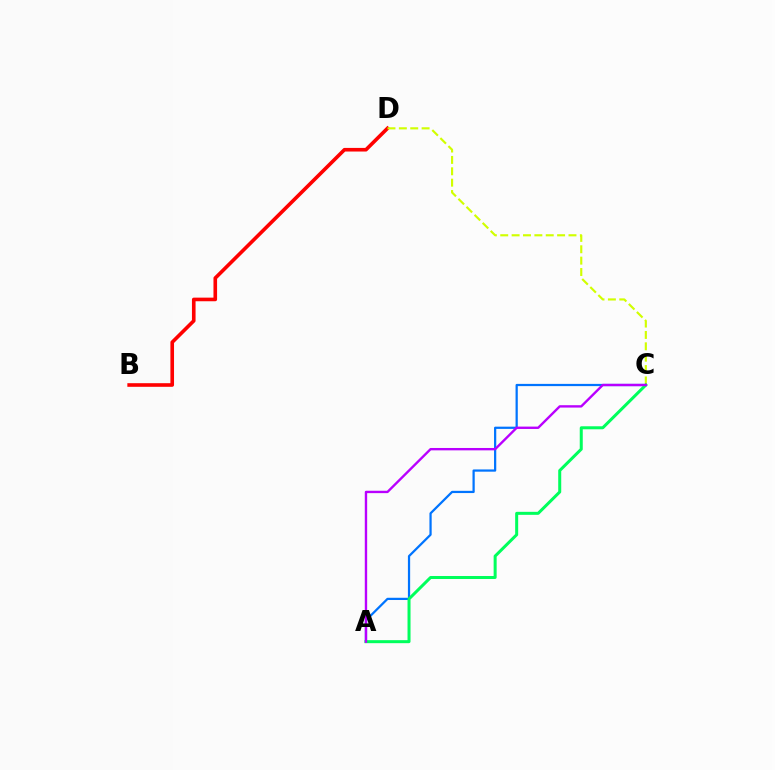{('B', 'D'): [{'color': '#ff0000', 'line_style': 'solid', 'thickness': 2.61}], ('C', 'D'): [{'color': '#d1ff00', 'line_style': 'dashed', 'thickness': 1.55}], ('A', 'C'): [{'color': '#0074ff', 'line_style': 'solid', 'thickness': 1.61}, {'color': '#00ff5c', 'line_style': 'solid', 'thickness': 2.17}, {'color': '#b900ff', 'line_style': 'solid', 'thickness': 1.71}]}